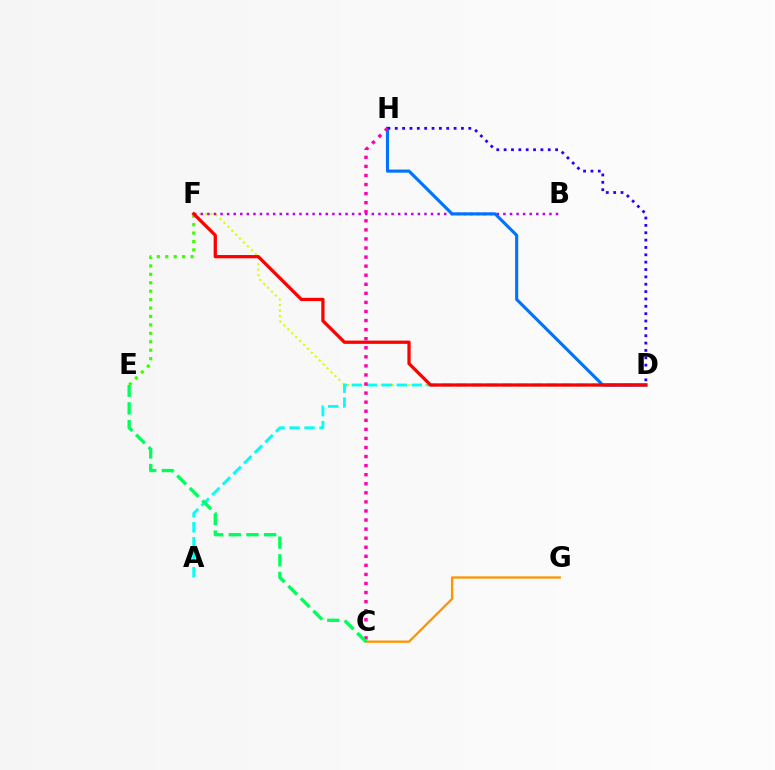{('D', 'F'): [{'color': '#d1ff00', 'line_style': 'dotted', 'thickness': 1.51}, {'color': '#ff0000', 'line_style': 'solid', 'thickness': 2.35}], ('E', 'F'): [{'color': '#3dff00', 'line_style': 'dotted', 'thickness': 2.29}], ('B', 'F'): [{'color': '#b900ff', 'line_style': 'dotted', 'thickness': 1.79}], ('A', 'D'): [{'color': '#00fff6', 'line_style': 'dashed', 'thickness': 2.04}], ('D', 'H'): [{'color': '#0074ff', 'line_style': 'solid', 'thickness': 2.26}, {'color': '#2500ff', 'line_style': 'dotted', 'thickness': 2.0}], ('C', 'G'): [{'color': '#ff9400', 'line_style': 'solid', 'thickness': 1.65}], ('C', 'H'): [{'color': '#ff00ac', 'line_style': 'dotted', 'thickness': 2.46}], ('C', 'E'): [{'color': '#00ff5c', 'line_style': 'dashed', 'thickness': 2.4}]}